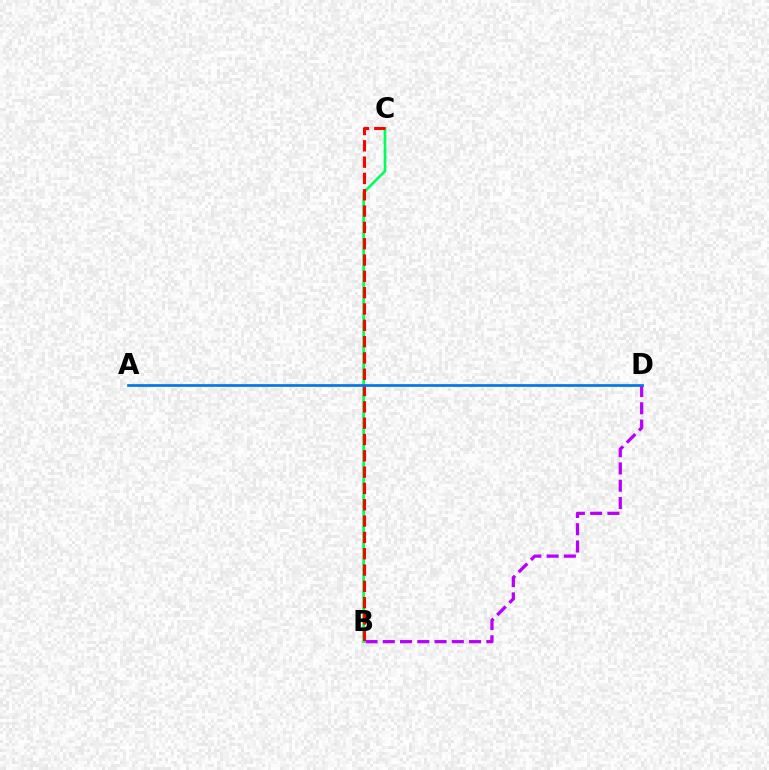{('A', 'D'): [{'color': '#d1ff00', 'line_style': 'solid', 'thickness': 2.08}, {'color': '#0074ff', 'line_style': 'solid', 'thickness': 1.9}], ('B', 'D'): [{'color': '#b900ff', 'line_style': 'dashed', 'thickness': 2.34}], ('B', 'C'): [{'color': '#00ff5c', 'line_style': 'solid', 'thickness': 1.94}, {'color': '#ff0000', 'line_style': 'dashed', 'thickness': 2.22}]}